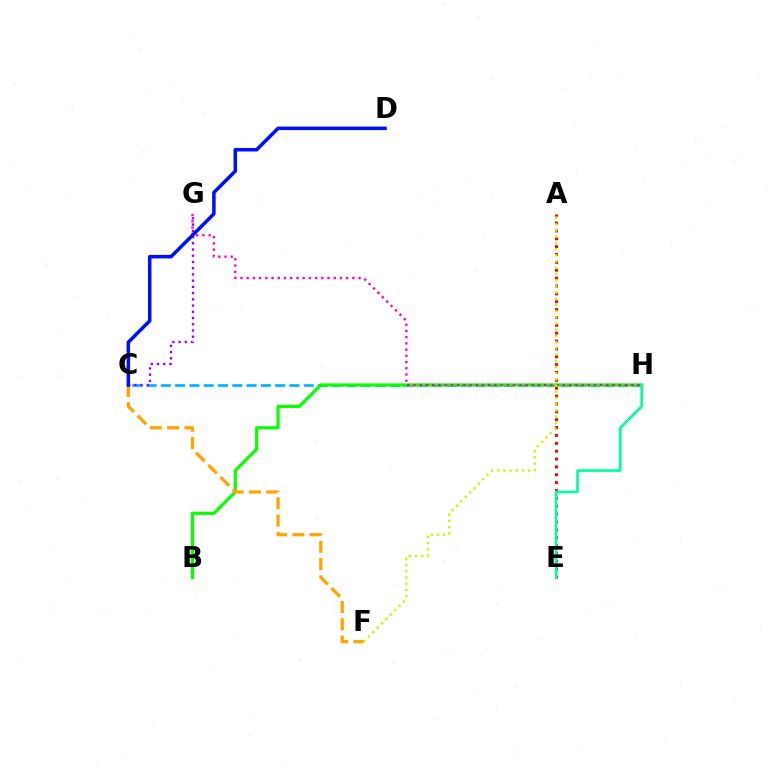{('C', 'H'): [{'color': '#00b5ff', 'line_style': 'dashed', 'thickness': 1.94}], ('A', 'E'): [{'color': '#ff0000', 'line_style': 'dotted', 'thickness': 2.14}], ('B', 'H'): [{'color': '#08ff00', 'line_style': 'solid', 'thickness': 2.3}], ('C', 'G'): [{'color': '#9b00ff', 'line_style': 'dotted', 'thickness': 1.69}], ('G', 'H'): [{'color': '#ff00bd', 'line_style': 'dotted', 'thickness': 1.69}], ('E', 'H'): [{'color': '#00ff9d', 'line_style': 'solid', 'thickness': 1.92}], ('C', 'F'): [{'color': '#ffa500', 'line_style': 'dashed', 'thickness': 2.35}], ('A', 'F'): [{'color': '#b3ff00', 'line_style': 'dotted', 'thickness': 1.69}], ('C', 'D'): [{'color': '#0010ff', 'line_style': 'solid', 'thickness': 2.54}]}